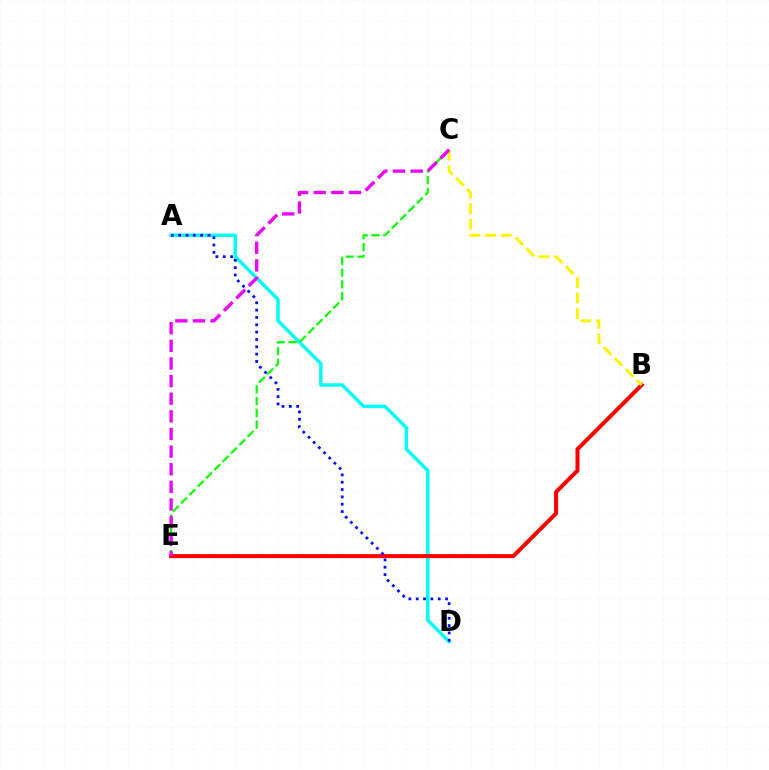{('A', 'D'): [{'color': '#00fff6', 'line_style': 'solid', 'thickness': 2.48}, {'color': '#0010ff', 'line_style': 'dotted', 'thickness': 1.99}], ('B', 'E'): [{'color': '#ff0000', 'line_style': 'solid', 'thickness': 2.9}], ('C', 'E'): [{'color': '#08ff00', 'line_style': 'dashed', 'thickness': 1.6}, {'color': '#ee00ff', 'line_style': 'dashed', 'thickness': 2.39}], ('B', 'C'): [{'color': '#fcf500', 'line_style': 'dashed', 'thickness': 2.12}]}